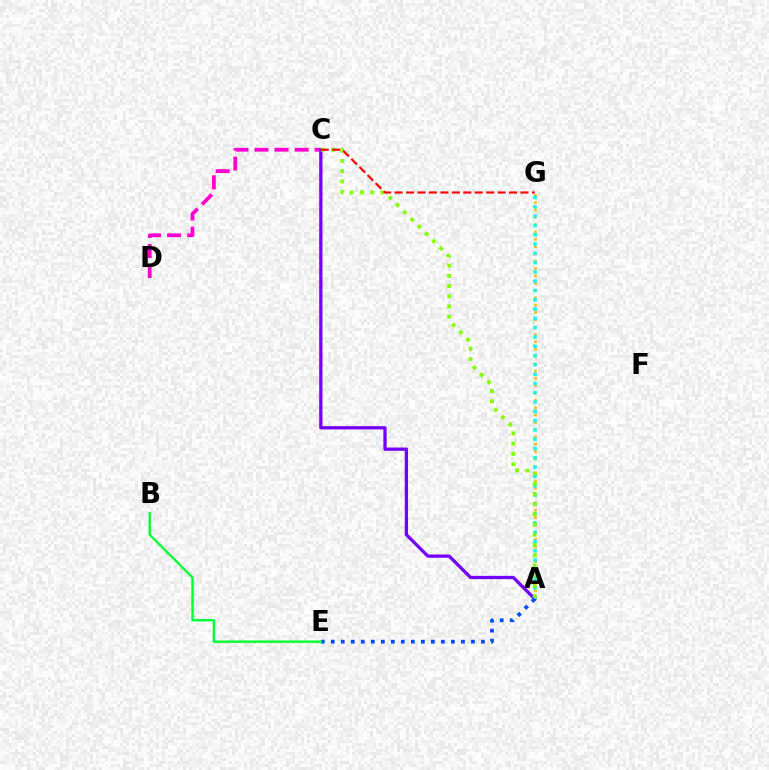{('A', 'G'): [{'color': '#ffbd00', 'line_style': 'dotted', 'thickness': 1.99}, {'color': '#00fff6', 'line_style': 'dotted', 'thickness': 2.53}], ('C', 'D'): [{'color': '#ff00cf', 'line_style': 'dashed', 'thickness': 2.72}], ('A', 'C'): [{'color': '#7200ff', 'line_style': 'solid', 'thickness': 2.35}, {'color': '#84ff00', 'line_style': 'dotted', 'thickness': 2.78}], ('A', 'E'): [{'color': '#004bff', 'line_style': 'dotted', 'thickness': 2.72}], ('B', 'E'): [{'color': '#00ff39', 'line_style': 'solid', 'thickness': 1.74}], ('C', 'G'): [{'color': '#ff0000', 'line_style': 'dashed', 'thickness': 1.55}]}